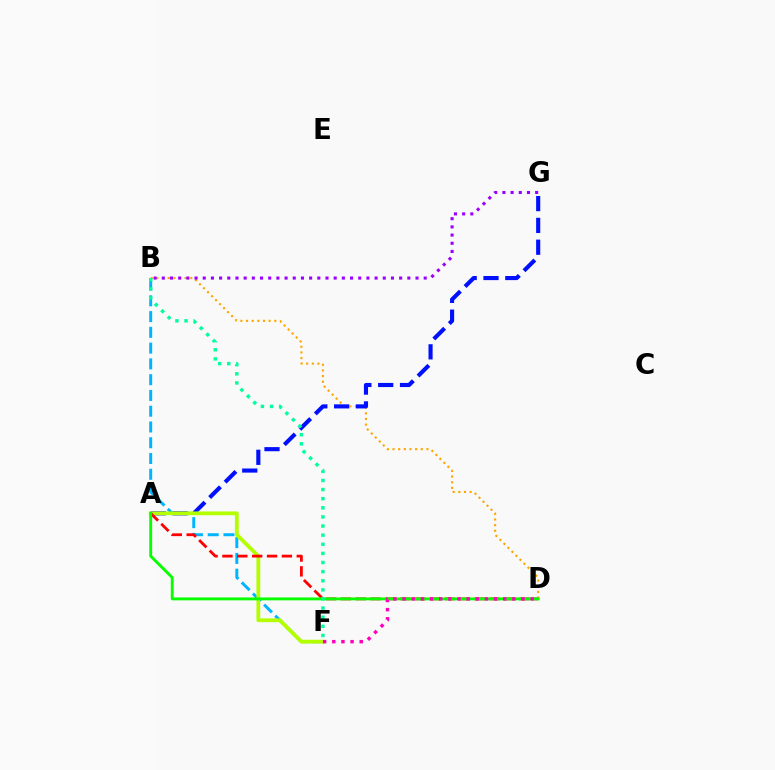{('B', 'F'): [{'color': '#00b5ff', 'line_style': 'dashed', 'thickness': 2.14}, {'color': '#00ff9d', 'line_style': 'dotted', 'thickness': 2.48}], ('B', 'D'): [{'color': '#ffa500', 'line_style': 'dotted', 'thickness': 1.53}], ('A', 'G'): [{'color': '#0010ff', 'line_style': 'dashed', 'thickness': 2.96}], ('B', 'G'): [{'color': '#9b00ff', 'line_style': 'dotted', 'thickness': 2.22}], ('A', 'F'): [{'color': '#b3ff00', 'line_style': 'solid', 'thickness': 2.73}], ('A', 'D'): [{'color': '#ff0000', 'line_style': 'dashed', 'thickness': 2.02}, {'color': '#08ff00', 'line_style': 'solid', 'thickness': 2.08}], ('D', 'F'): [{'color': '#ff00bd', 'line_style': 'dotted', 'thickness': 2.48}]}